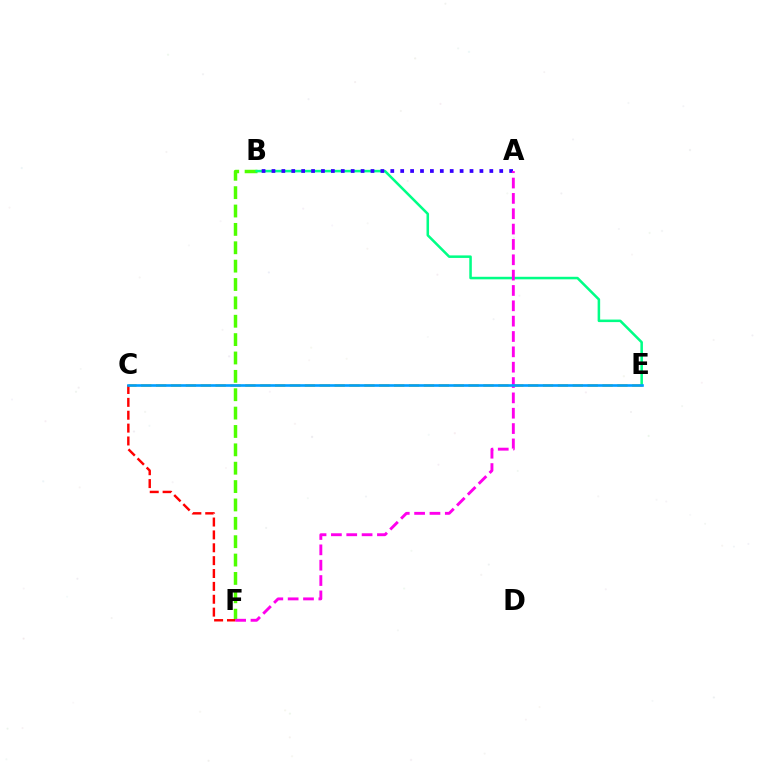{('C', 'E'): [{'color': '#ffd500', 'line_style': 'dashed', 'thickness': 2.02}, {'color': '#009eff', 'line_style': 'solid', 'thickness': 1.9}], ('B', 'F'): [{'color': '#4fff00', 'line_style': 'dashed', 'thickness': 2.5}], ('B', 'E'): [{'color': '#00ff86', 'line_style': 'solid', 'thickness': 1.82}], ('A', 'B'): [{'color': '#3700ff', 'line_style': 'dotted', 'thickness': 2.69}], ('C', 'F'): [{'color': '#ff0000', 'line_style': 'dashed', 'thickness': 1.75}], ('A', 'F'): [{'color': '#ff00ed', 'line_style': 'dashed', 'thickness': 2.08}]}